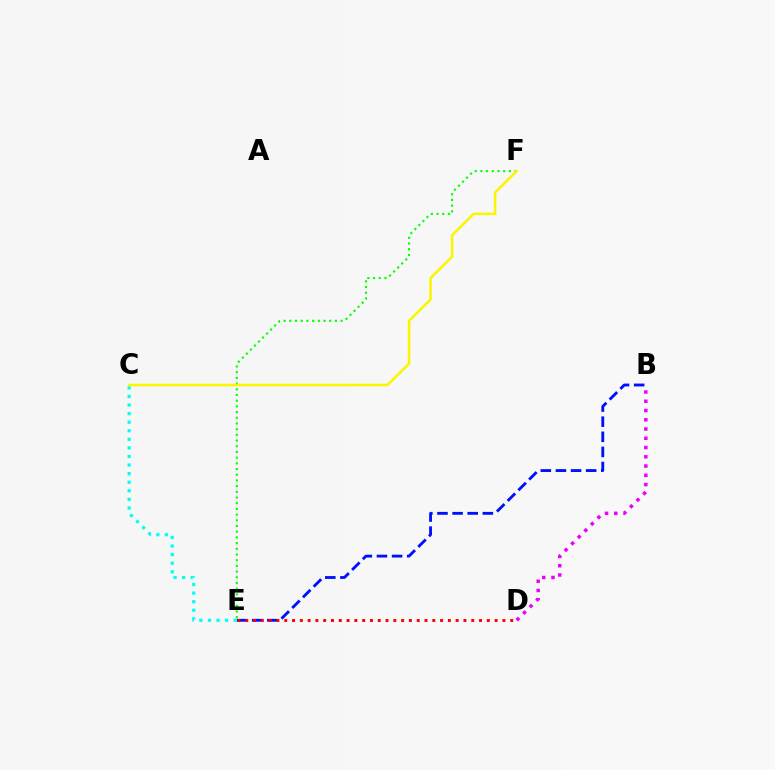{('B', 'D'): [{'color': '#ee00ff', 'line_style': 'dotted', 'thickness': 2.51}], ('B', 'E'): [{'color': '#0010ff', 'line_style': 'dashed', 'thickness': 2.05}], ('D', 'E'): [{'color': '#ff0000', 'line_style': 'dotted', 'thickness': 2.12}], ('E', 'F'): [{'color': '#08ff00', 'line_style': 'dotted', 'thickness': 1.55}], ('C', 'E'): [{'color': '#00fff6', 'line_style': 'dotted', 'thickness': 2.33}], ('C', 'F'): [{'color': '#fcf500', 'line_style': 'solid', 'thickness': 1.82}]}